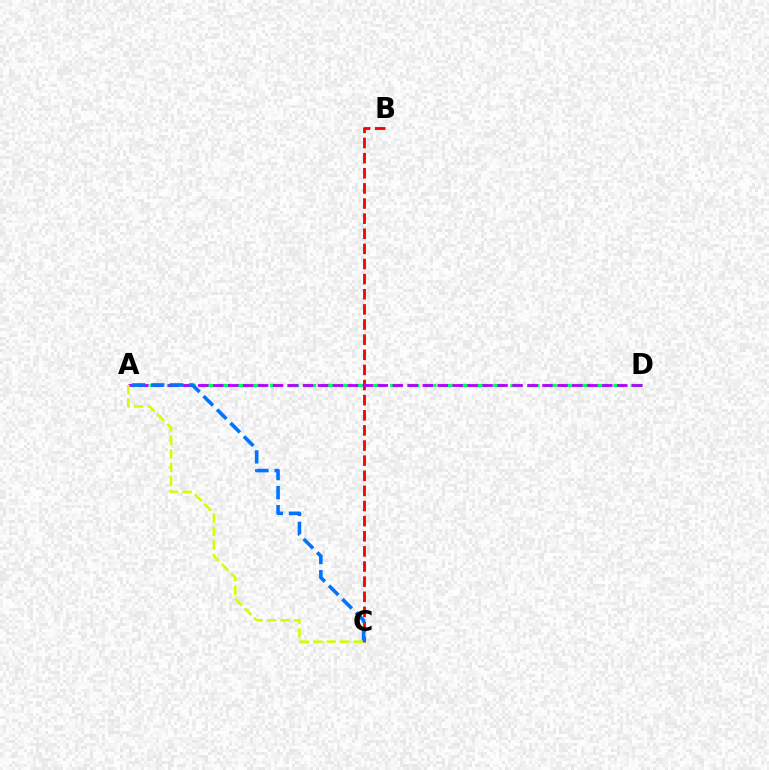{('A', 'D'): [{'color': '#00ff5c', 'line_style': 'dashed', 'thickness': 2.33}, {'color': '#b900ff', 'line_style': 'dashed', 'thickness': 2.03}], ('B', 'C'): [{'color': '#ff0000', 'line_style': 'dashed', 'thickness': 2.05}], ('A', 'C'): [{'color': '#0074ff', 'line_style': 'dashed', 'thickness': 2.59}, {'color': '#d1ff00', 'line_style': 'dashed', 'thickness': 1.83}]}